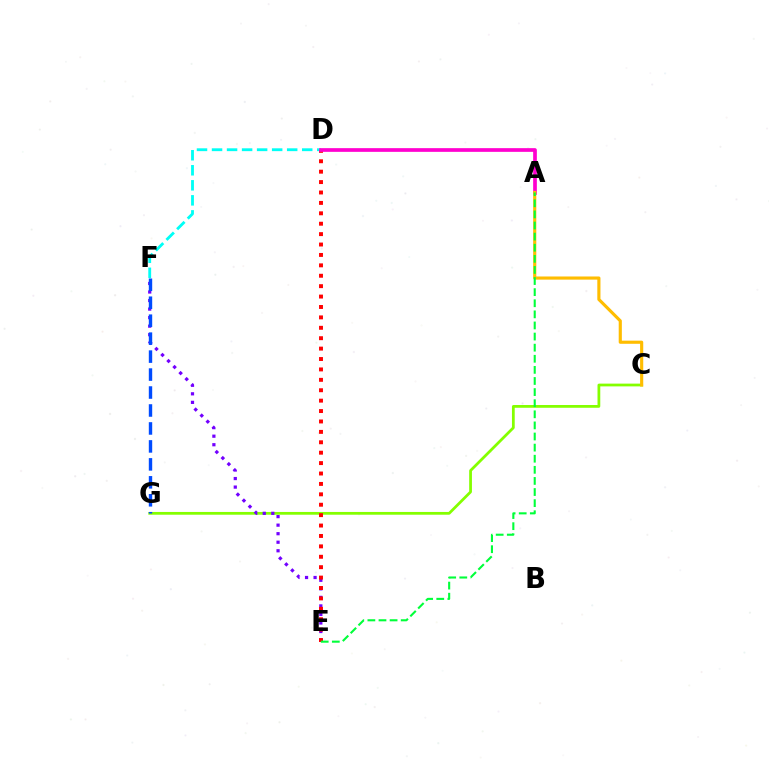{('C', 'G'): [{'color': '#84ff00', 'line_style': 'solid', 'thickness': 1.99}], ('D', 'F'): [{'color': '#00fff6', 'line_style': 'dashed', 'thickness': 2.04}], ('E', 'F'): [{'color': '#7200ff', 'line_style': 'dotted', 'thickness': 2.32}], ('F', 'G'): [{'color': '#004bff', 'line_style': 'dashed', 'thickness': 2.44}], ('D', 'E'): [{'color': '#ff0000', 'line_style': 'dotted', 'thickness': 2.83}], ('A', 'D'): [{'color': '#ff00cf', 'line_style': 'solid', 'thickness': 2.66}], ('A', 'C'): [{'color': '#ffbd00', 'line_style': 'solid', 'thickness': 2.26}], ('A', 'E'): [{'color': '#00ff39', 'line_style': 'dashed', 'thickness': 1.51}]}